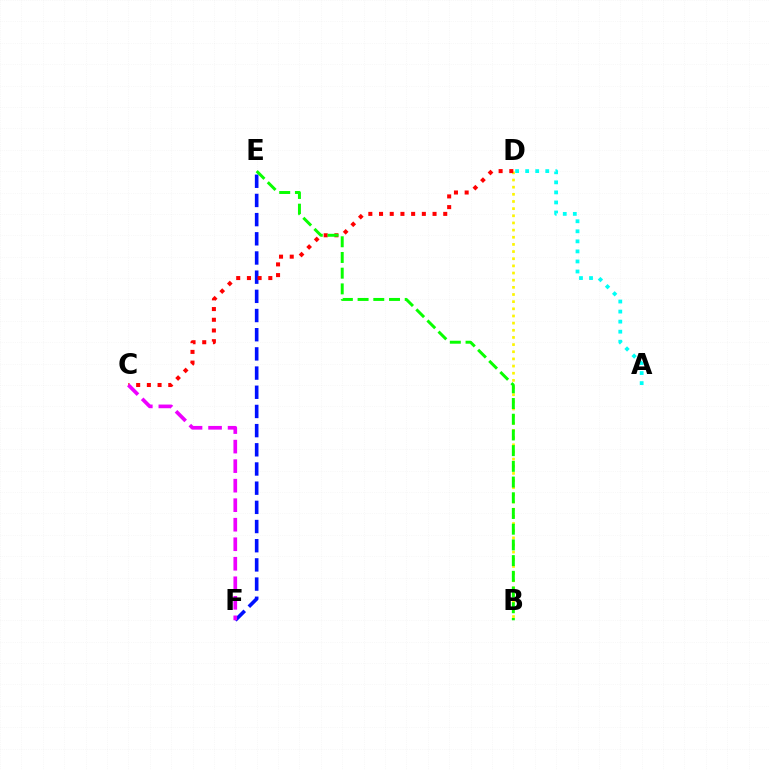{('A', 'D'): [{'color': '#00fff6', 'line_style': 'dotted', 'thickness': 2.73}], ('E', 'F'): [{'color': '#0010ff', 'line_style': 'dashed', 'thickness': 2.61}], ('B', 'D'): [{'color': '#fcf500', 'line_style': 'dotted', 'thickness': 1.94}], ('C', 'D'): [{'color': '#ff0000', 'line_style': 'dotted', 'thickness': 2.91}], ('B', 'E'): [{'color': '#08ff00', 'line_style': 'dashed', 'thickness': 2.13}], ('C', 'F'): [{'color': '#ee00ff', 'line_style': 'dashed', 'thickness': 2.65}]}